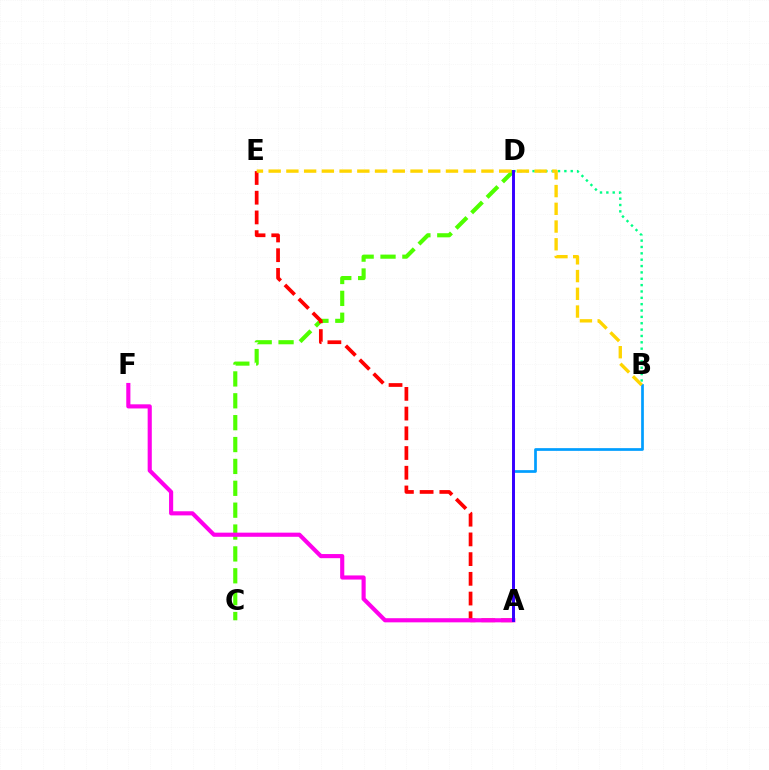{('C', 'D'): [{'color': '#4fff00', 'line_style': 'dashed', 'thickness': 2.97}], ('A', 'E'): [{'color': '#ff0000', 'line_style': 'dashed', 'thickness': 2.68}], ('A', 'B'): [{'color': '#009eff', 'line_style': 'solid', 'thickness': 1.95}], ('B', 'D'): [{'color': '#00ff86', 'line_style': 'dotted', 'thickness': 1.73}], ('A', 'F'): [{'color': '#ff00ed', 'line_style': 'solid', 'thickness': 2.97}], ('A', 'D'): [{'color': '#3700ff', 'line_style': 'solid', 'thickness': 2.12}], ('B', 'E'): [{'color': '#ffd500', 'line_style': 'dashed', 'thickness': 2.41}]}